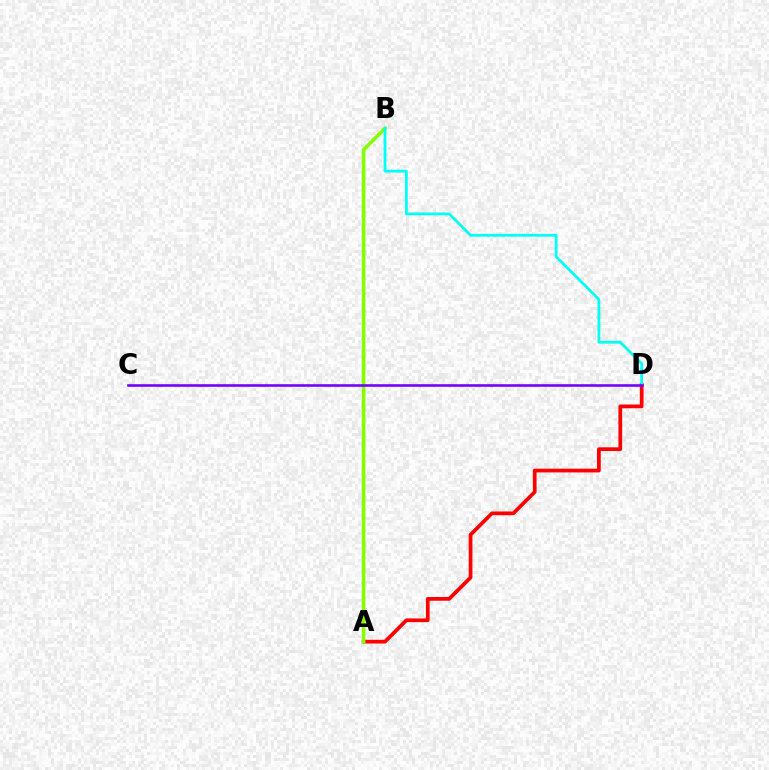{('A', 'D'): [{'color': '#ff0000', 'line_style': 'solid', 'thickness': 2.68}], ('A', 'B'): [{'color': '#84ff00', 'line_style': 'solid', 'thickness': 2.63}], ('B', 'D'): [{'color': '#00fff6', 'line_style': 'solid', 'thickness': 1.99}], ('C', 'D'): [{'color': '#7200ff', 'line_style': 'solid', 'thickness': 1.87}]}